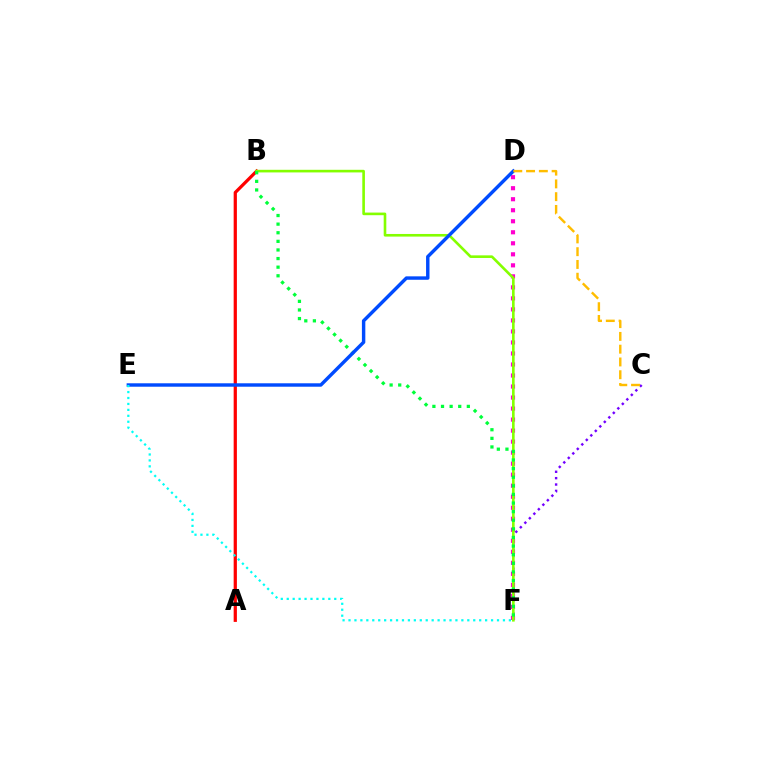{('C', 'F'): [{'color': '#7200ff', 'line_style': 'dotted', 'thickness': 1.73}], ('D', 'F'): [{'color': '#ff00cf', 'line_style': 'dotted', 'thickness': 2.99}], ('A', 'B'): [{'color': '#ff0000', 'line_style': 'solid', 'thickness': 2.33}], ('B', 'F'): [{'color': '#84ff00', 'line_style': 'solid', 'thickness': 1.89}, {'color': '#00ff39', 'line_style': 'dotted', 'thickness': 2.34}], ('D', 'E'): [{'color': '#004bff', 'line_style': 'solid', 'thickness': 2.47}], ('E', 'F'): [{'color': '#00fff6', 'line_style': 'dotted', 'thickness': 1.61}], ('C', 'D'): [{'color': '#ffbd00', 'line_style': 'dashed', 'thickness': 1.74}]}